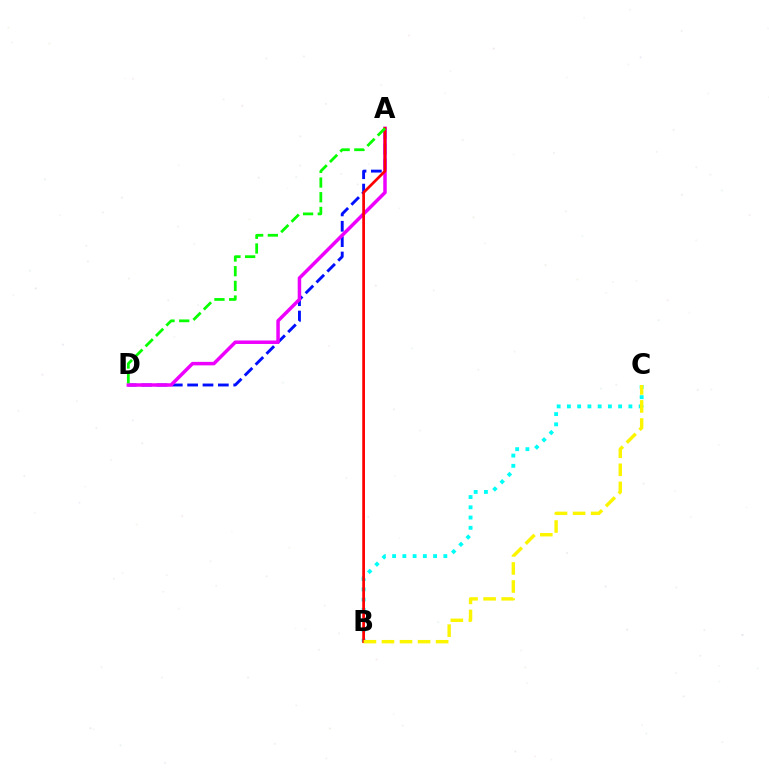{('A', 'D'): [{'color': '#0010ff', 'line_style': 'dashed', 'thickness': 2.09}, {'color': '#ee00ff', 'line_style': 'solid', 'thickness': 2.51}, {'color': '#08ff00', 'line_style': 'dashed', 'thickness': 2.0}], ('B', 'C'): [{'color': '#00fff6', 'line_style': 'dotted', 'thickness': 2.78}, {'color': '#fcf500', 'line_style': 'dashed', 'thickness': 2.45}], ('A', 'B'): [{'color': '#ff0000', 'line_style': 'solid', 'thickness': 1.96}]}